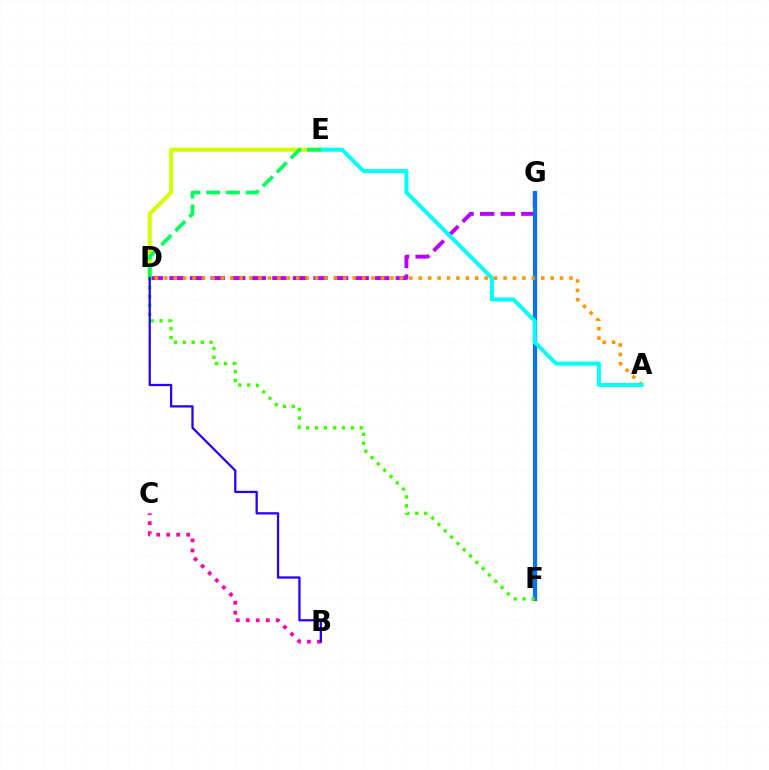{('B', 'C'): [{'color': '#ff00ac', 'line_style': 'dotted', 'thickness': 2.72}], ('D', 'G'): [{'color': '#b900ff', 'line_style': 'dashed', 'thickness': 2.8}], ('F', 'G'): [{'color': '#ff0000', 'line_style': 'solid', 'thickness': 2.29}, {'color': '#0074ff', 'line_style': 'solid', 'thickness': 2.97}], ('D', 'E'): [{'color': '#d1ff00', 'line_style': 'solid', 'thickness': 2.92}, {'color': '#00ff5c', 'line_style': 'dashed', 'thickness': 2.68}], ('A', 'D'): [{'color': '#ff9400', 'line_style': 'dotted', 'thickness': 2.56}], ('A', 'E'): [{'color': '#00fff6', 'line_style': 'solid', 'thickness': 2.88}], ('D', 'F'): [{'color': '#3dff00', 'line_style': 'dotted', 'thickness': 2.42}], ('B', 'D'): [{'color': '#2500ff', 'line_style': 'solid', 'thickness': 1.63}]}